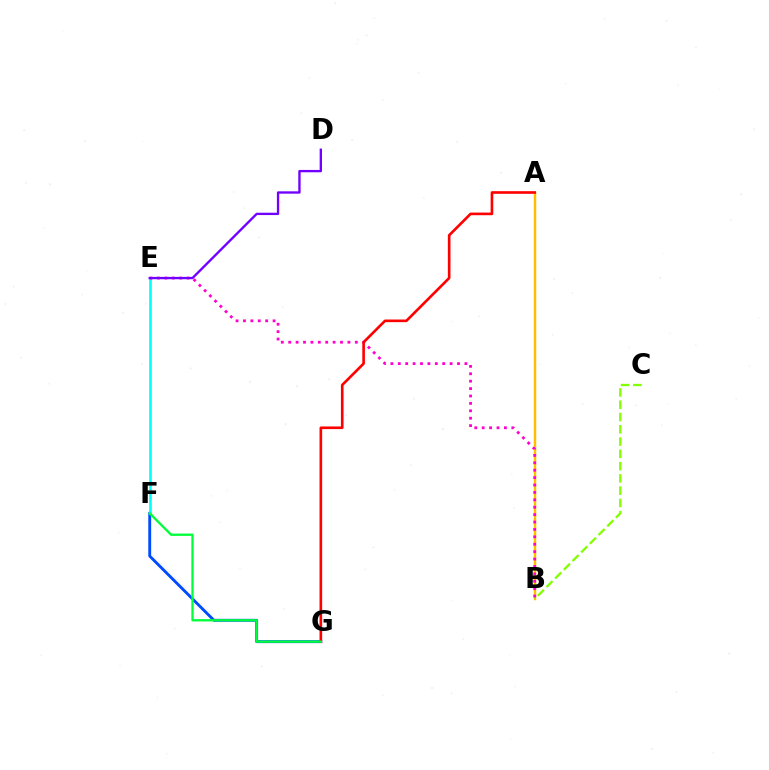{('F', 'G'): [{'color': '#004bff', 'line_style': 'solid', 'thickness': 2.07}, {'color': '#00ff39', 'line_style': 'solid', 'thickness': 1.67}], ('E', 'F'): [{'color': '#00fff6', 'line_style': 'solid', 'thickness': 1.86}], ('A', 'B'): [{'color': '#ffbd00', 'line_style': 'solid', 'thickness': 1.78}], ('B', 'E'): [{'color': '#ff00cf', 'line_style': 'dotted', 'thickness': 2.01}], ('A', 'G'): [{'color': '#ff0000', 'line_style': 'solid', 'thickness': 1.9}], ('B', 'C'): [{'color': '#84ff00', 'line_style': 'dashed', 'thickness': 1.67}], ('D', 'E'): [{'color': '#7200ff', 'line_style': 'solid', 'thickness': 1.69}]}